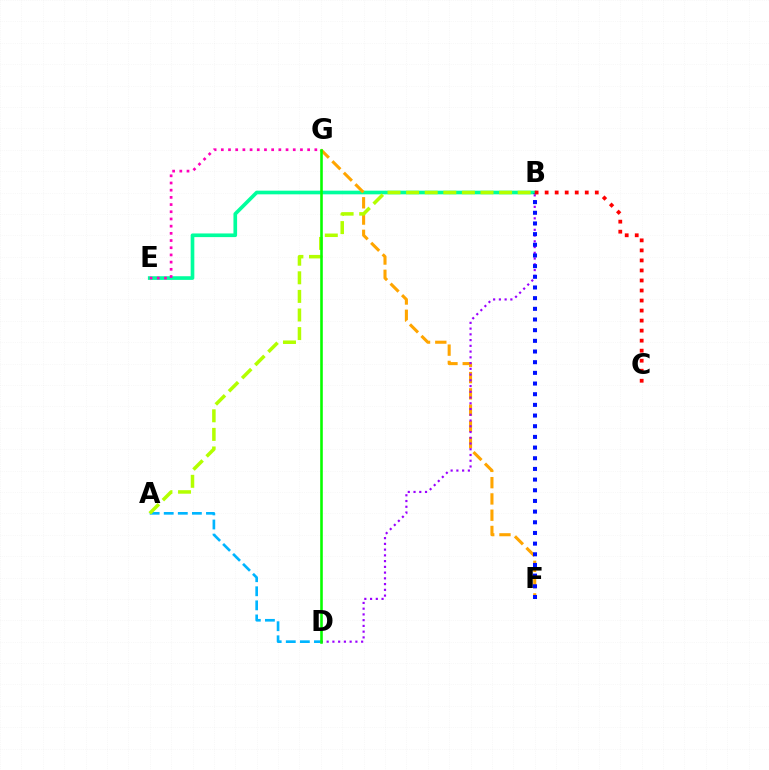{('B', 'E'): [{'color': '#00ff9d', 'line_style': 'solid', 'thickness': 2.63}], ('F', 'G'): [{'color': '#ffa500', 'line_style': 'dashed', 'thickness': 2.21}], ('A', 'D'): [{'color': '#00b5ff', 'line_style': 'dashed', 'thickness': 1.91}], ('A', 'B'): [{'color': '#b3ff00', 'line_style': 'dashed', 'thickness': 2.53}], ('E', 'G'): [{'color': '#ff00bd', 'line_style': 'dotted', 'thickness': 1.95}], ('B', 'D'): [{'color': '#9b00ff', 'line_style': 'dotted', 'thickness': 1.56}], ('B', 'F'): [{'color': '#0010ff', 'line_style': 'dotted', 'thickness': 2.9}], ('D', 'G'): [{'color': '#08ff00', 'line_style': 'solid', 'thickness': 1.87}], ('B', 'C'): [{'color': '#ff0000', 'line_style': 'dotted', 'thickness': 2.72}]}